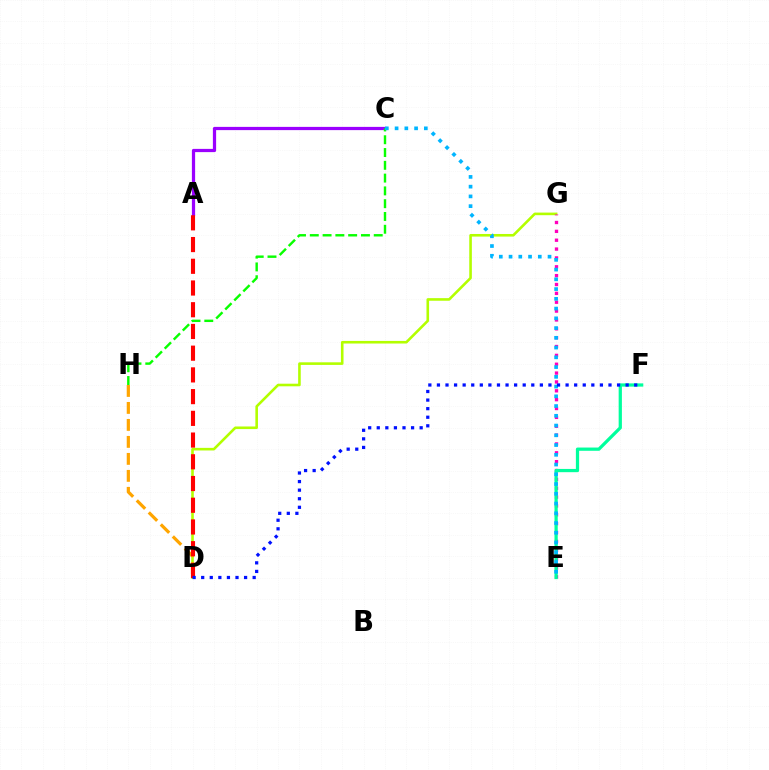{('D', 'G'): [{'color': '#b3ff00', 'line_style': 'solid', 'thickness': 1.87}], ('A', 'C'): [{'color': '#9b00ff', 'line_style': 'solid', 'thickness': 2.33}], ('E', 'G'): [{'color': '#ff00bd', 'line_style': 'dotted', 'thickness': 2.41}], ('E', 'F'): [{'color': '#00ff9d', 'line_style': 'solid', 'thickness': 2.34}], ('D', 'H'): [{'color': '#ffa500', 'line_style': 'dashed', 'thickness': 2.31}], ('C', 'H'): [{'color': '#08ff00', 'line_style': 'dashed', 'thickness': 1.74}], ('A', 'D'): [{'color': '#ff0000', 'line_style': 'dashed', 'thickness': 2.95}], ('C', 'E'): [{'color': '#00b5ff', 'line_style': 'dotted', 'thickness': 2.65}], ('D', 'F'): [{'color': '#0010ff', 'line_style': 'dotted', 'thickness': 2.33}]}